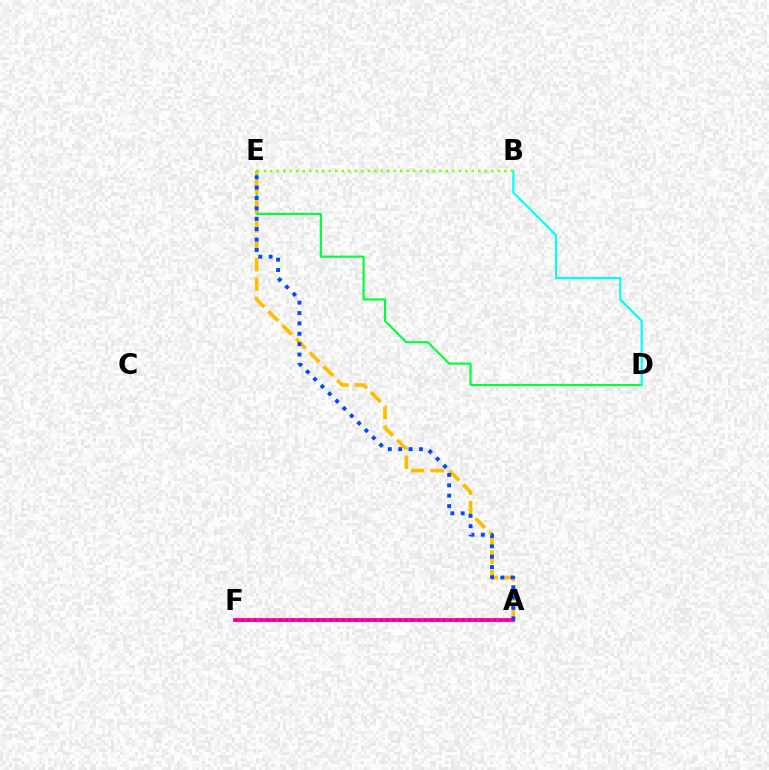{('D', 'E'): [{'color': '#00ff39', 'line_style': 'solid', 'thickness': 1.55}], ('A', 'F'): [{'color': '#7200ff', 'line_style': 'solid', 'thickness': 2.04}, {'color': '#ff00cf', 'line_style': 'solid', 'thickness': 2.78}, {'color': '#ff0000', 'line_style': 'dotted', 'thickness': 1.71}], ('A', 'E'): [{'color': '#ffbd00', 'line_style': 'dashed', 'thickness': 2.64}, {'color': '#004bff', 'line_style': 'dotted', 'thickness': 2.82}], ('B', 'D'): [{'color': '#00fff6', 'line_style': 'solid', 'thickness': 1.55}], ('B', 'E'): [{'color': '#84ff00', 'line_style': 'dotted', 'thickness': 1.77}]}